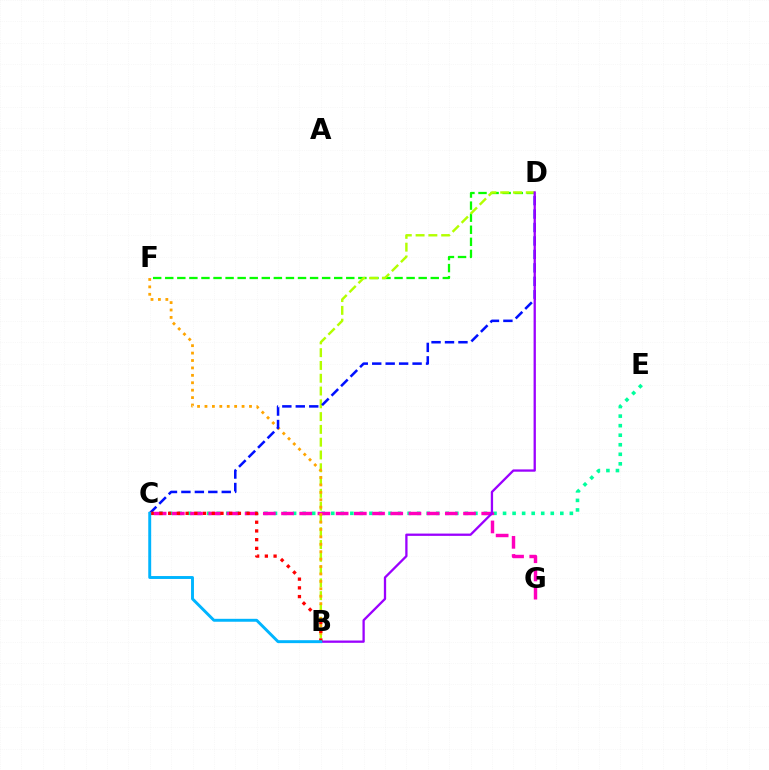{('D', 'F'): [{'color': '#08ff00', 'line_style': 'dashed', 'thickness': 1.64}], ('C', 'E'): [{'color': '#00ff9d', 'line_style': 'dotted', 'thickness': 2.59}], ('C', 'G'): [{'color': '#ff00bd', 'line_style': 'dashed', 'thickness': 2.47}], ('B', 'D'): [{'color': '#b3ff00', 'line_style': 'dashed', 'thickness': 1.74}, {'color': '#9b00ff', 'line_style': 'solid', 'thickness': 1.65}], ('B', 'F'): [{'color': '#ffa500', 'line_style': 'dotted', 'thickness': 2.02}], ('C', 'D'): [{'color': '#0010ff', 'line_style': 'dashed', 'thickness': 1.83}], ('B', 'C'): [{'color': '#ff0000', 'line_style': 'dotted', 'thickness': 2.37}, {'color': '#00b5ff', 'line_style': 'solid', 'thickness': 2.11}]}